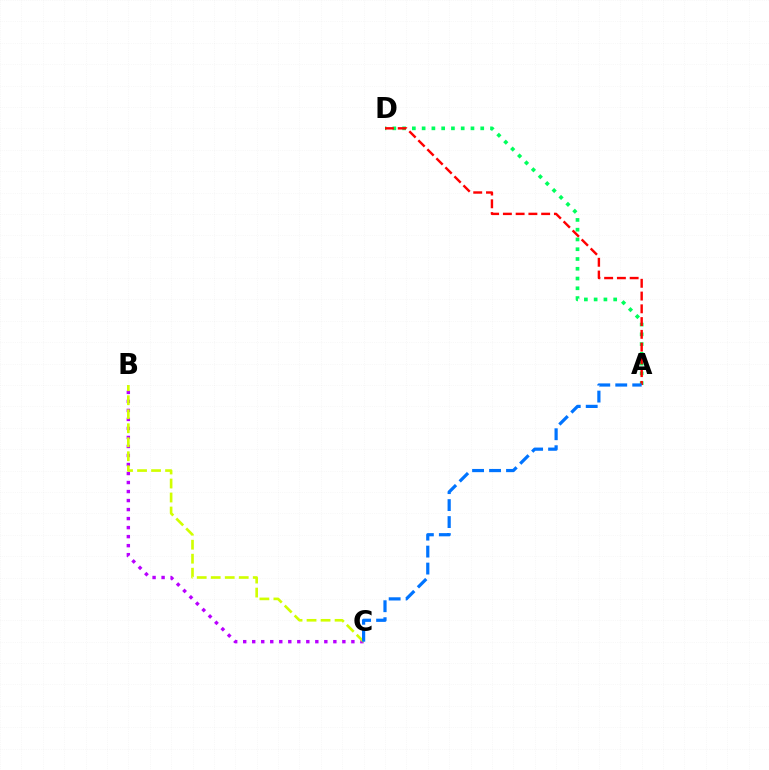{('B', 'C'): [{'color': '#b900ff', 'line_style': 'dotted', 'thickness': 2.45}, {'color': '#d1ff00', 'line_style': 'dashed', 'thickness': 1.9}], ('A', 'D'): [{'color': '#00ff5c', 'line_style': 'dotted', 'thickness': 2.65}, {'color': '#ff0000', 'line_style': 'dashed', 'thickness': 1.73}], ('A', 'C'): [{'color': '#0074ff', 'line_style': 'dashed', 'thickness': 2.31}]}